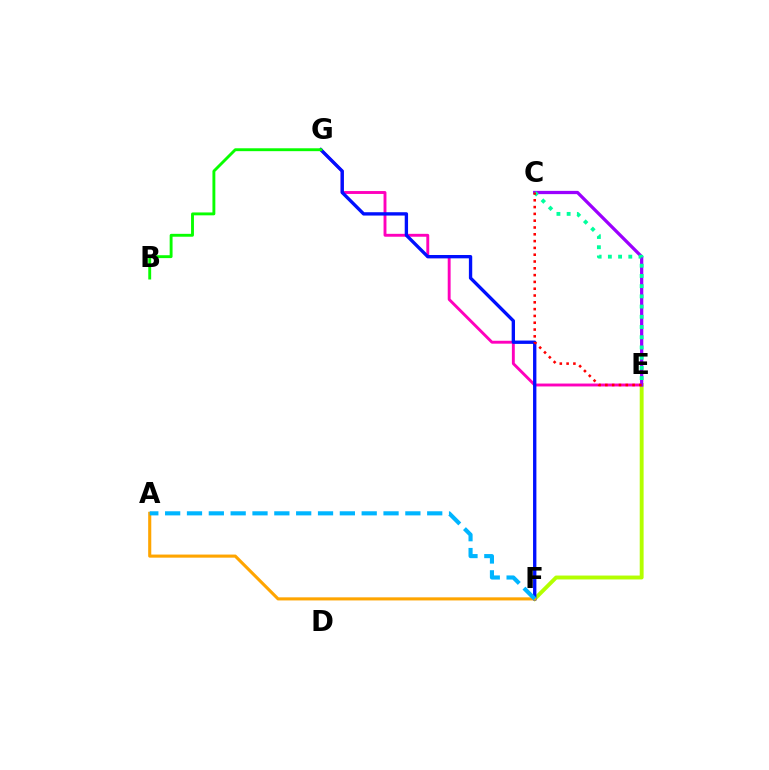{('E', 'G'): [{'color': '#ff00bd', 'line_style': 'solid', 'thickness': 2.08}], ('E', 'F'): [{'color': '#b3ff00', 'line_style': 'solid', 'thickness': 2.8}], ('F', 'G'): [{'color': '#0010ff', 'line_style': 'solid', 'thickness': 2.41}], ('C', 'E'): [{'color': '#9b00ff', 'line_style': 'solid', 'thickness': 2.35}, {'color': '#00ff9d', 'line_style': 'dotted', 'thickness': 2.77}, {'color': '#ff0000', 'line_style': 'dotted', 'thickness': 1.85}], ('B', 'G'): [{'color': '#08ff00', 'line_style': 'solid', 'thickness': 2.08}], ('A', 'F'): [{'color': '#ffa500', 'line_style': 'solid', 'thickness': 2.23}, {'color': '#00b5ff', 'line_style': 'dashed', 'thickness': 2.97}]}